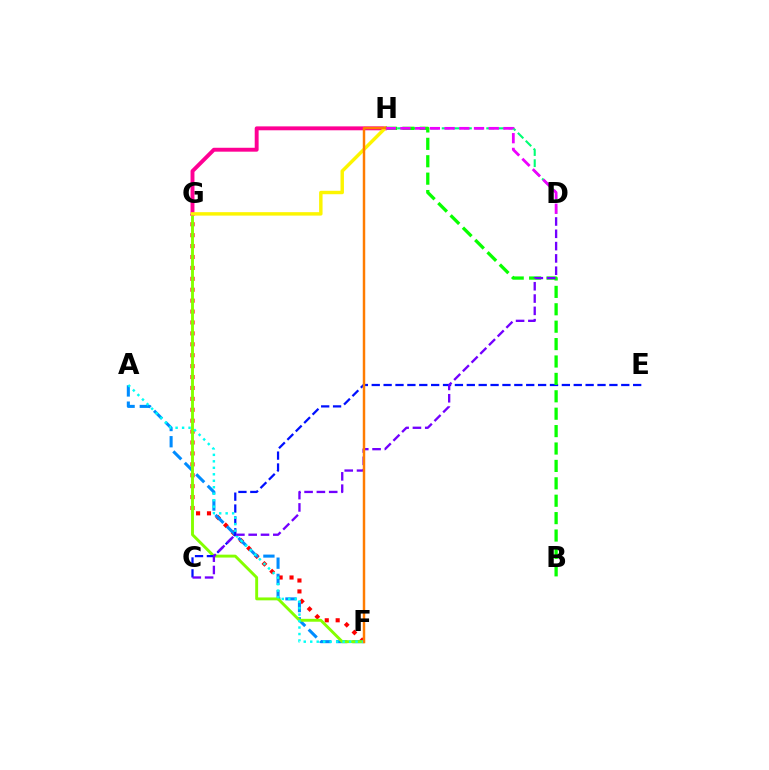{('F', 'G'): [{'color': '#ff0000', 'line_style': 'dotted', 'thickness': 2.96}, {'color': '#84ff00', 'line_style': 'solid', 'thickness': 2.09}], ('A', 'F'): [{'color': '#008cff', 'line_style': 'dashed', 'thickness': 2.2}, {'color': '#00fff6', 'line_style': 'dotted', 'thickness': 1.76}], ('D', 'H'): [{'color': '#00ff74', 'line_style': 'dashed', 'thickness': 1.51}, {'color': '#ee00ff', 'line_style': 'dashed', 'thickness': 2.0}], ('G', 'H'): [{'color': '#ff0094', 'line_style': 'solid', 'thickness': 2.81}, {'color': '#fcf500', 'line_style': 'solid', 'thickness': 2.48}], ('C', 'E'): [{'color': '#0010ff', 'line_style': 'dashed', 'thickness': 1.61}], ('B', 'H'): [{'color': '#08ff00', 'line_style': 'dashed', 'thickness': 2.36}], ('C', 'D'): [{'color': '#7200ff', 'line_style': 'dashed', 'thickness': 1.67}], ('F', 'H'): [{'color': '#ff7c00', 'line_style': 'solid', 'thickness': 1.77}]}